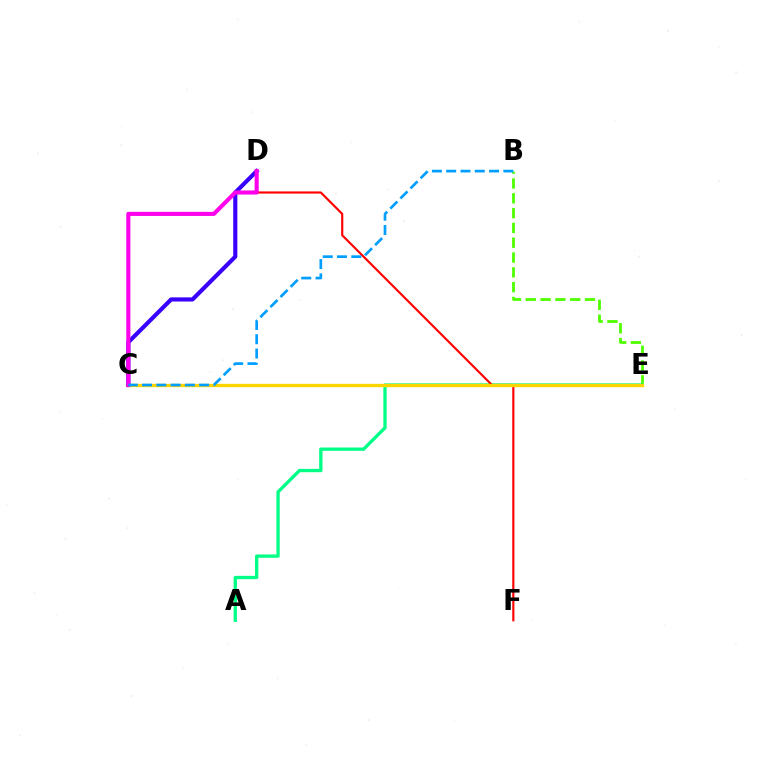{('B', 'E'): [{'color': '#4fff00', 'line_style': 'dashed', 'thickness': 2.01}], ('A', 'E'): [{'color': '#00ff86', 'line_style': 'solid', 'thickness': 2.39}], ('D', 'F'): [{'color': '#ff0000', 'line_style': 'solid', 'thickness': 1.56}], ('C', 'D'): [{'color': '#3700ff', 'line_style': 'solid', 'thickness': 2.98}, {'color': '#ff00ed', 'line_style': 'solid', 'thickness': 2.95}], ('C', 'E'): [{'color': '#ffd500', 'line_style': 'solid', 'thickness': 2.39}], ('B', 'C'): [{'color': '#009eff', 'line_style': 'dashed', 'thickness': 1.94}]}